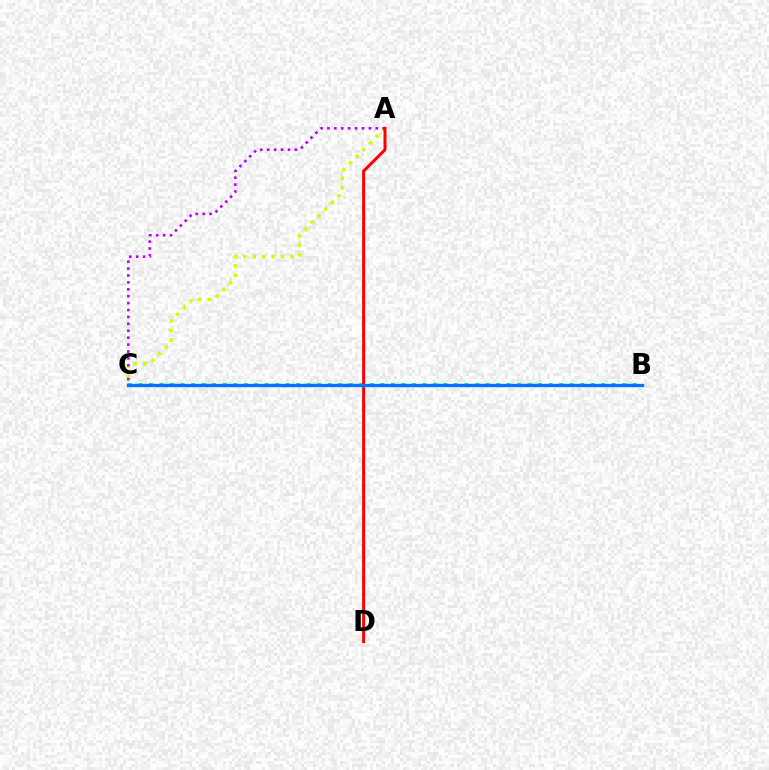{('A', 'C'): [{'color': '#d1ff00', 'line_style': 'dotted', 'thickness': 2.56}, {'color': '#b900ff', 'line_style': 'dotted', 'thickness': 1.88}], ('B', 'C'): [{'color': '#00ff5c', 'line_style': 'dotted', 'thickness': 2.86}, {'color': '#0074ff', 'line_style': 'solid', 'thickness': 2.41}], ('A', 'D'): [{'color': '#ff0000', 'line_style': 'solid', 'thickness': 2.14}]}